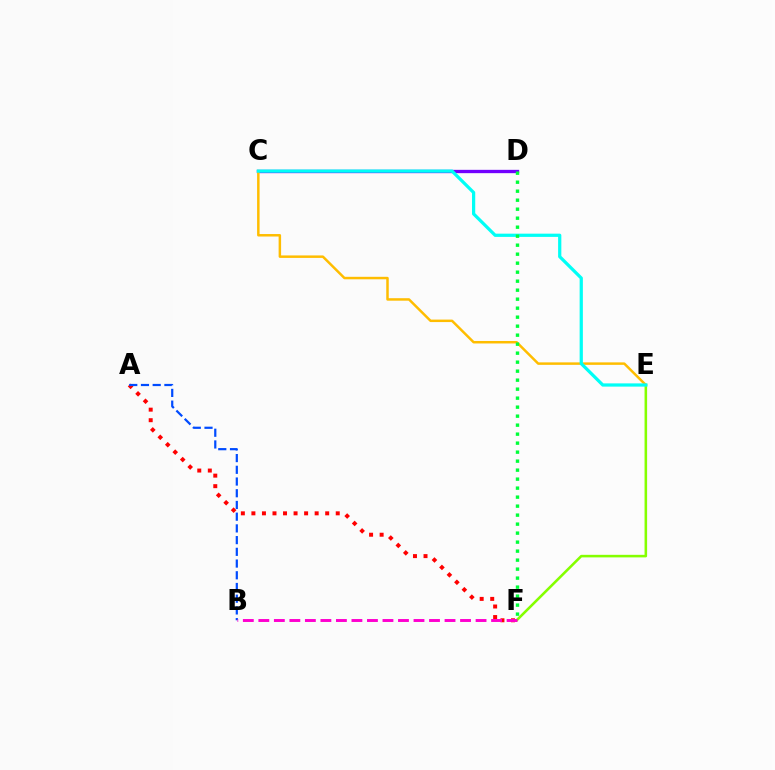{('A', 'F'): [{'color': '#ff0000', 'line_style': 'dotted', 'thickness': 2.86}], ('E', 'F'): [{'color': '#84ff00', 'line_style': 'solid', 'thickness': 1.84}], ('A', 'B'): [{'color': '#004bff', 'line_style': 'dashed', 'thickness': 1.59}], ('C', 'D'): [{'color': '#7200ff', 'line_style': 'solid', 'thickness': 2.39}], ('C', 'E'): [{'color': '#ffbd00', 'line_style': 'solid', 'thickness': 1.79}, {'color': '#00fff6', 'line_style': 'solid', 'thickness': 2.33}], ('B', 'F'): [{'color': '#ff00cf', 'line_style': 'dashed', 'thickness': 2.11}], ('D', 'F'): [{'color': '#00ff39', 'line_style': 'dotted', 'thickness': 2.44}]}